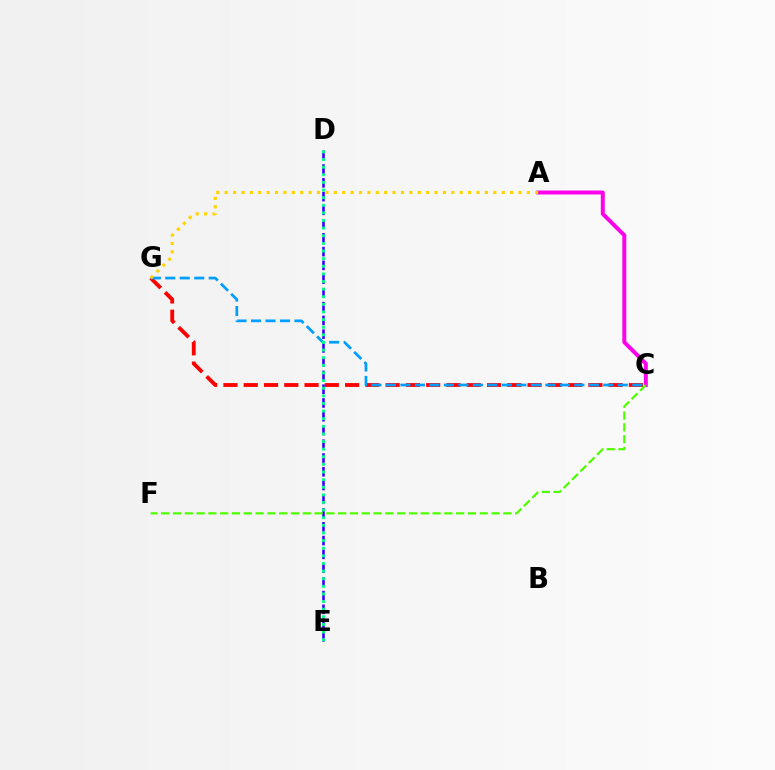{('C', 'G'): [{'color': '#ff0000', 'line_style': 'dashed', 'thickness': 2.75}, {'color': '#009eff', 'line_style': 'dashed', 'thickness': 1.97}], ('A', 'C'): [{'color': '#ff00ed', 'line_style': 'solid', 'thickness': 2.85}], ('D', 'E'): [{'color': '#3700ff', 'line_style': 'dashed', 'thickness': 1.87}, {'color': '#00ff86', 'line_style': 'dotted', 'thickness': 2.07}], ('C', 'F'): [{'color': '#4fff00', 'line_style': 'dashed', 'thickness': 1.6}], ('A', 'G'): [{'color': '#ffd500', 'line_style': 'dotted', 'thickness': 2.28}]}